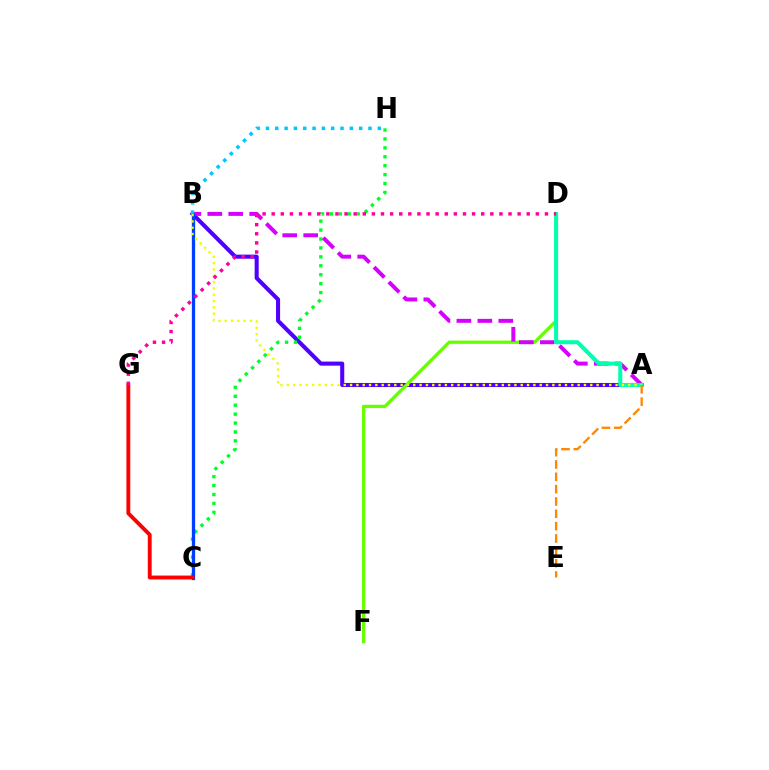{('A', 'B'): [{'color': '#4f00ff', 'line_style': 'solid', 'thickness': 2.93}, {'color': '#d600ff', 'line_style': 'dashed', 'thickness': 2.85}, {'color': '#eeff00', 'line_style': 'dotted', 'thickness': 1.72}], ('D', 'F'): [{'color': '#66ff00', 'line_style': 'solid', 'thickness': 2.37}], ('C', 'H'): [{'color': '#00ff27', 'line_style': 'dotted', 'thickness': 2.42}], ('B', 'C'): [{'color': '#003fff', 'line_style': 'solid', 'thickness': 2.36}], ('C', 'G'): [{'color': '#ff0000', 'line_style': 'solid', 'thickness': 2.78}], ('A', 'D'): [{'color': '#00ffaf', 'line_style': 'solid', 'thickness': 2.9}], ('D', 'G'): [{'color': '#ff00a0', 'line_style': 'dotted', 'thickness': 2.47}], ('B', 'H'): [{'color': '#00c7ff', 'line_style': 'dotted', 'thickness': 2.53}], ('A', 'E'): [{'color': '#ff8800', 'line_style': 'dashed', 'thickness': 1.68}]}